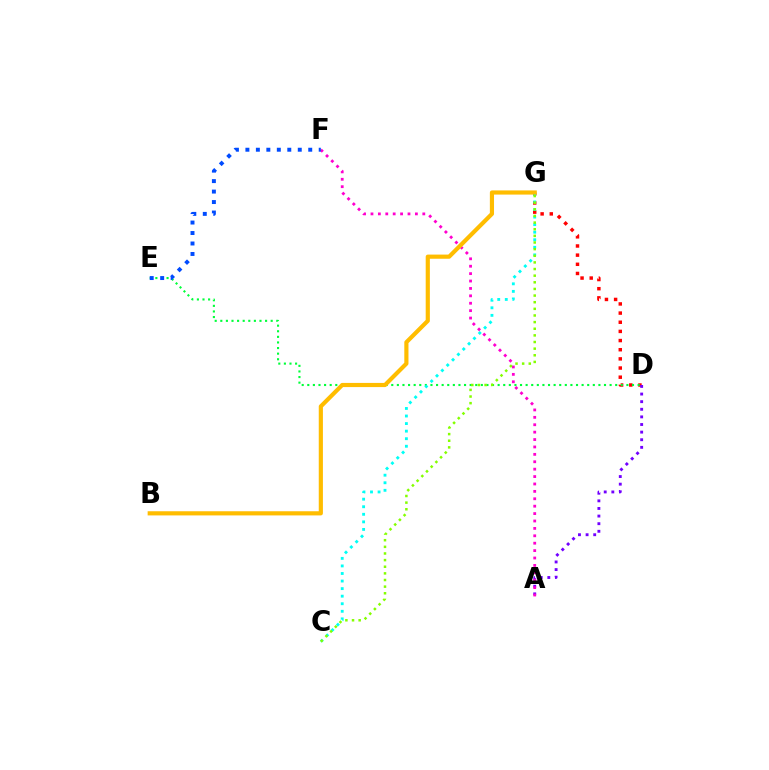{('D', 'G'): [{'color': '#ff0000', 'line_style': 'dotted', 'thickness': 2.49}], ('D', 'E'): [{'color': '#00ff39', 'line_style': 'dotted', 'thickness': 1.52}], ('A', 'D'): [{'color': '#7200ff', 'line_style': 'dotted', 'thickness': 2.07}], ('C', 'G'): [{'color': '#00fff6', 'line_style': 'dotted', 'thickness': 2.05}, {'color': '#84ff00', 'line_style': 'dotted', 'thickness': 1.8}], ('A', 'F'): [{'color': '#ff00cf', 'line_style': 'dotted', 'thickness': 2.01}], ('B', 'G'): [{'color': '#ffbd00', 'line_style': 'solid', 'thickness': 3.0}], ('E', 'F'): [{'color': '#004bff', 'line_style': 'dotted', 'thickness': 2.85}]}